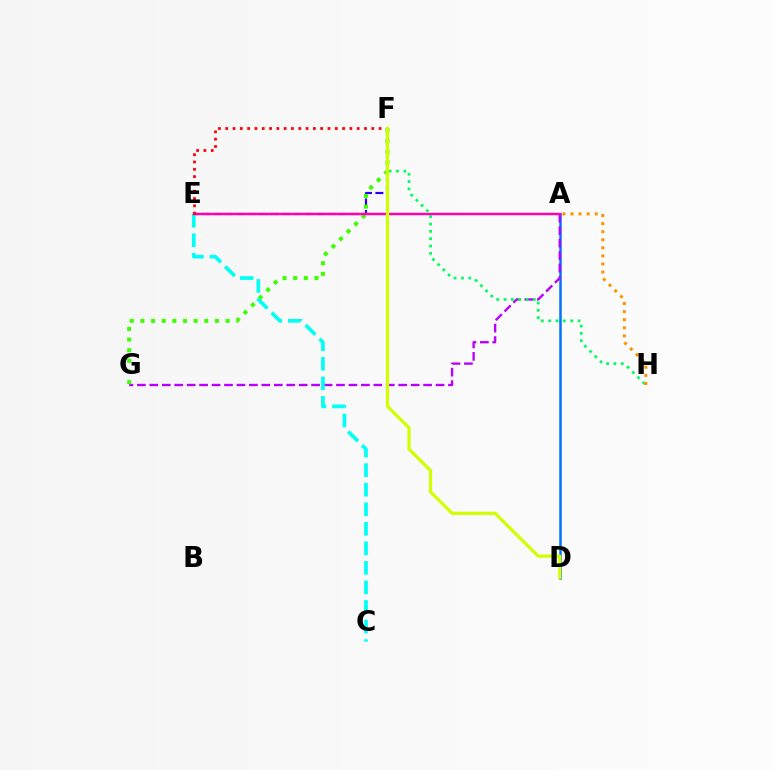{('E', 'F'): [{'color': '#2500ff', 'line_style': 'dashed', 'thickness': 1.55}, {'color': '#ff0000', 'line_style': 'dotted', 'thickness': 1.98}], ('A', 'D'): [{'color': '#0074ff', 'line_style': 'solid', 'thickness': 1.8}], ('A', 'G'): [{'color': '#b900ff', 'line_style': 'dashed', 'thickness': 1.69}], ('F', 'H'): [{'color': '#00ff5c', 'line_style': 'dotted', 'thickness': 1.99}], ('F', 'G'): [{'color': '#3dff00', 'line_style': 'dotted', 'thickness': 2.89}], ('C', 'E'): [{'color': '#00fff6', 'line_style': 'dashed', 'thickness': 2.66}], ('A', 'H'): [{'color': '#ff9400', 'line_style': 'dotted', 'thickness': 2.2}], ('A', 'E'): [{'color': '#ff00ac', 'line_style': 'solid', 'thickness': 1.79}], ('D', 'F'): [{'color': '#d1ff00', 'line_style': 'solid', 'thickness': 2.31}]}